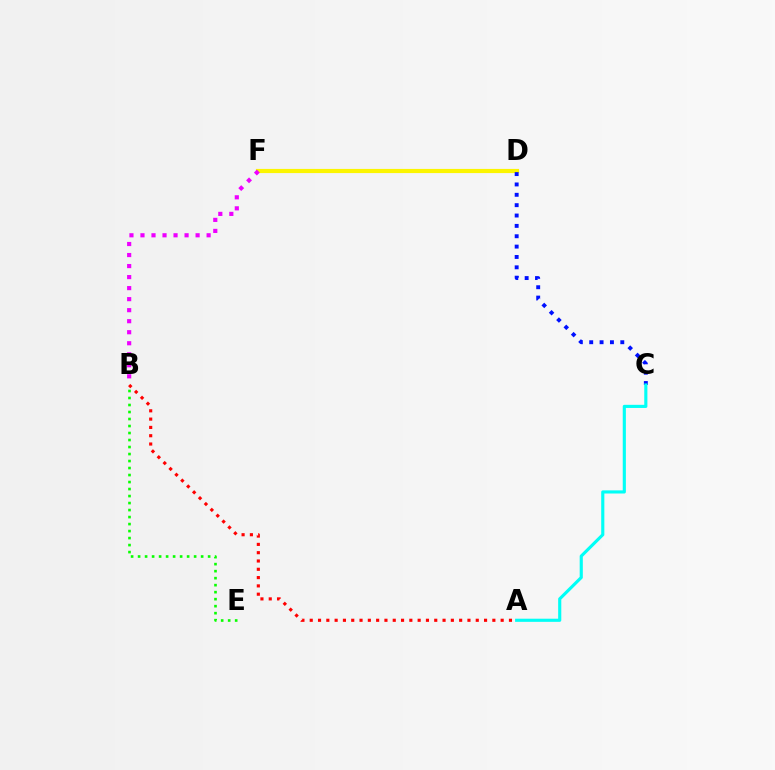{('A', 'B'): [{'color': '#ff0000', 'line_style': 'dotted', 'thickness': 2.26}], ('D', 'F'): [{'color': '#fcf500', 'line_style': 'solid', 'thickness': 3.0}], ('B', 'E'): [{'color': '#08ff00', 'line_style': 'dotted', 'thickness': 1.9}], ('C', 'D'): [{'color': '#0010ff', 'line_style': 'dotted', 'thickness': 2.81}], ('A', 'C'): [{'color': '#00fff6', 'line_style': 'solid', 'thickness': 2.26}], ('B', 'F'): [{'color': '#ee00ff', 'line_style': 'dotted', 'thickness': 3.0}]}